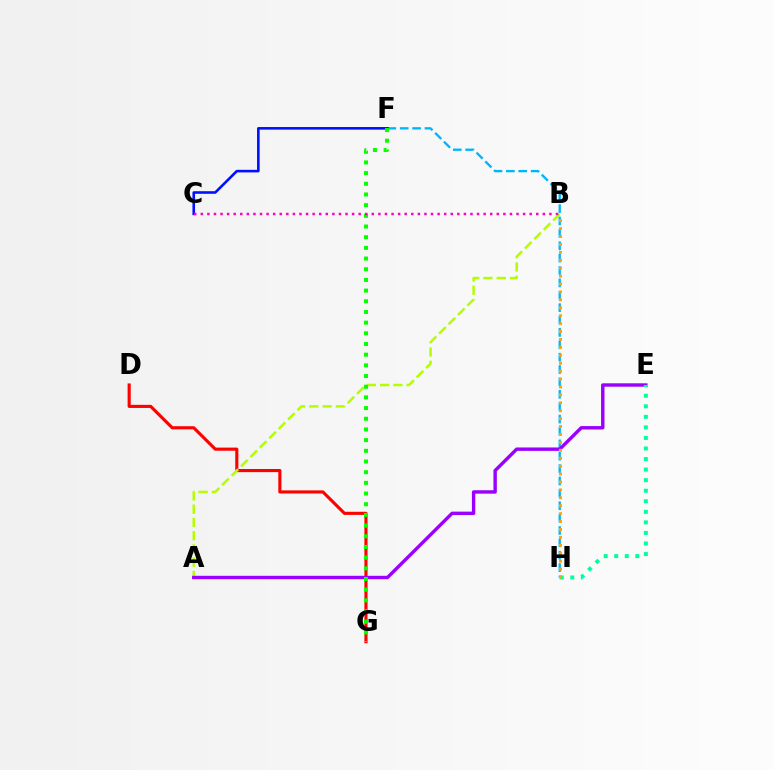{('D', 'G'): [{'color': '#ff0000', 'line_style': 'solid', 'thickness': 2.25}], ('A', 'B'): [{'color': '#b3ff00', 'line_style': 'dashed', 'thickness': 1.8}], ('F', 'H'): [{'color': '#00b5ff', 'line_style': 'dashed', 'thickness': 1.68}], ('C', 'F'): [{'color': '#0010ff', 'line_style': 'solid', 'thickness': 1.87}], ('A', 'E'): [{'color': '#9b00ff', 'line_style': 'solid', 'thickness': 2.45}], ('E', 'H'): [{'color': '#00ff9d', 'line_style': 'dotted', 'thickness': 2.87}], ('F', 'G'): [{'color': '#08ff00', 'line_style': 'dotted', 'thickness': 2.9}], ('B', 'H'): [{'color': '#ffa500', 'line_style': 'dotted', 'thickness': 2.15}], ('B', 'C'): [{'color': '#ff00bd', 'line_style': 'dotted', 'thickness': 1.79}]}